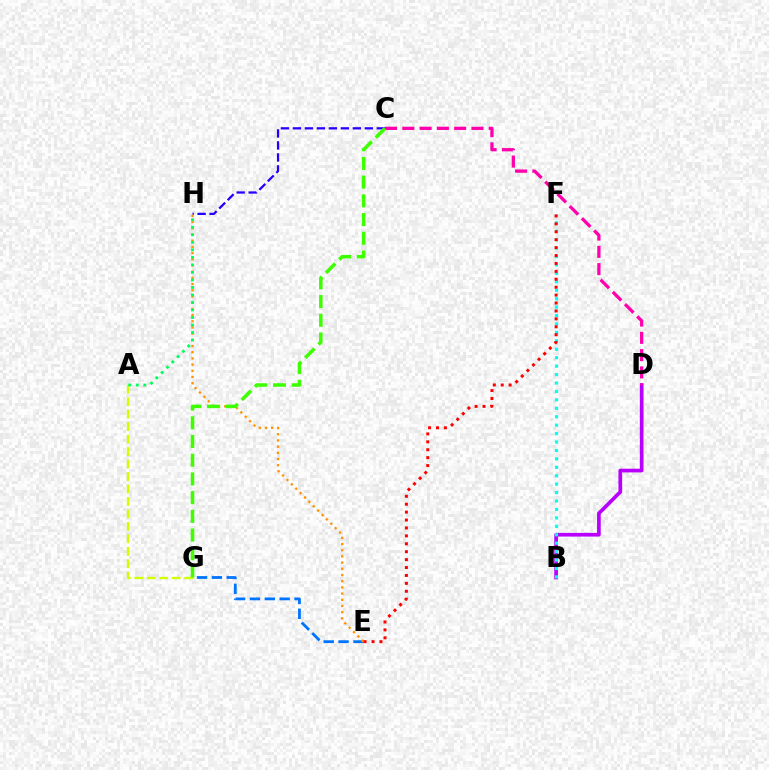{('B', 'D'): [{'color': '#b900ff', 'line_style': 'solid', 'thickness': 2.66}], ('E', 'G'): [{'color': '#0074ff', 'line_style': 'dashed', 'thickness': 2.02}], ('C', 'H'): [{'color': '#2500ff', 'line_style': 'dashed', 'thickness': 1.63}], ('C', 'D'): [{'color': '#ff00ac', 'line_style': 'dashed', 'thickness': 2.35}], ('A', 'G'): [{'color': '#d1ff00', 'line_style': 'dashed', 'thickness': 1.69}], ('E', 'H'): [{'color': '#ff9400', 'line_style': 'dotted', 'thickness': 1.68}], ('C', 'G'): [{'color': '#3dff00', 'line_style': 'dashed', 'thickness': 2.54}], ('B', 'F'): [{'color': '#00fff6', 'line_style': 'dotted', 'thickness': 2.29}], ('A', 'H'): [{'color': '#00ff5c', 'line_style': 'dotted', 'thickness': 2.04}], ('E', 'F'): [{'color': '#ff0000', 'line_style': 'dotted', 'thickness': 2.15}]}